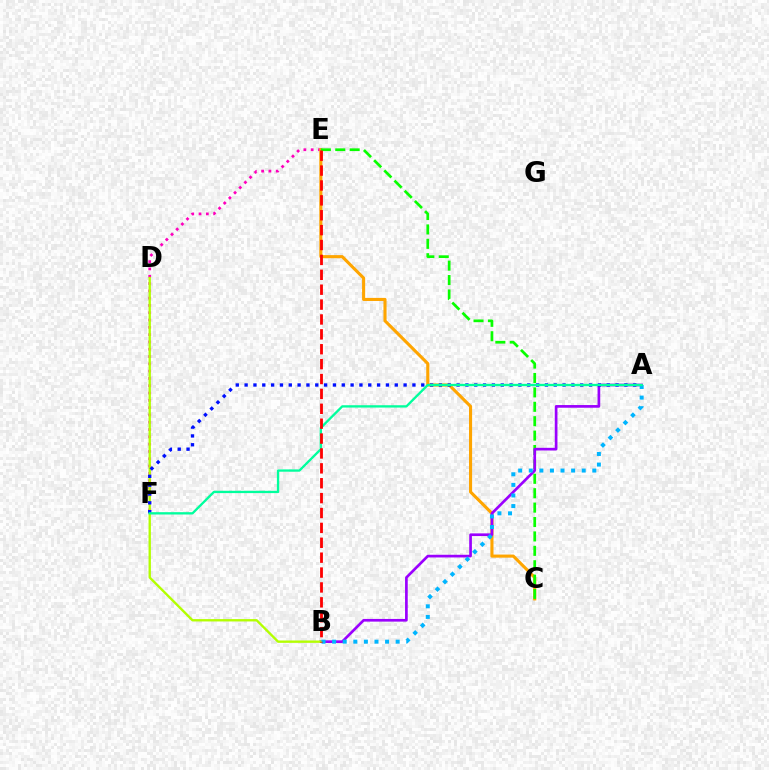{('E', 'F'): [{'color': '#ff00bd', 'line_style': 'dotted', 'thickness': 1.98}], ('C', 'E'): [{'color': '#ffa500', 'line_style': 'solid', 'thickness': 2.22}, {'color': '#08ff00', 'line_style': 'dashed', 'thickness': 1.96}], ('A', 'B'): [{'color': '#9b00ff', 'line_style': 'solid', 'thickness': 1.93}, {'color': '#00b5ff', 'line_style': 'dotted', 'thickness': 2.88}], ('B', 'D'): [{'color': '#b3ff00', 'line_style': 'solid', 'thickness': 1.7}], ('A', 'F'): [{'color': '#0010ff', 'line_style': 'dotted', 'thickness': 2.4}, {'color': '#00ff9d', 'line_style': 'solid', 'thickness': 1.67}], ('B', 'E'): [{'color': '#ff0000', 'line_style': 'dashed', 'thickness': 2.02}]}